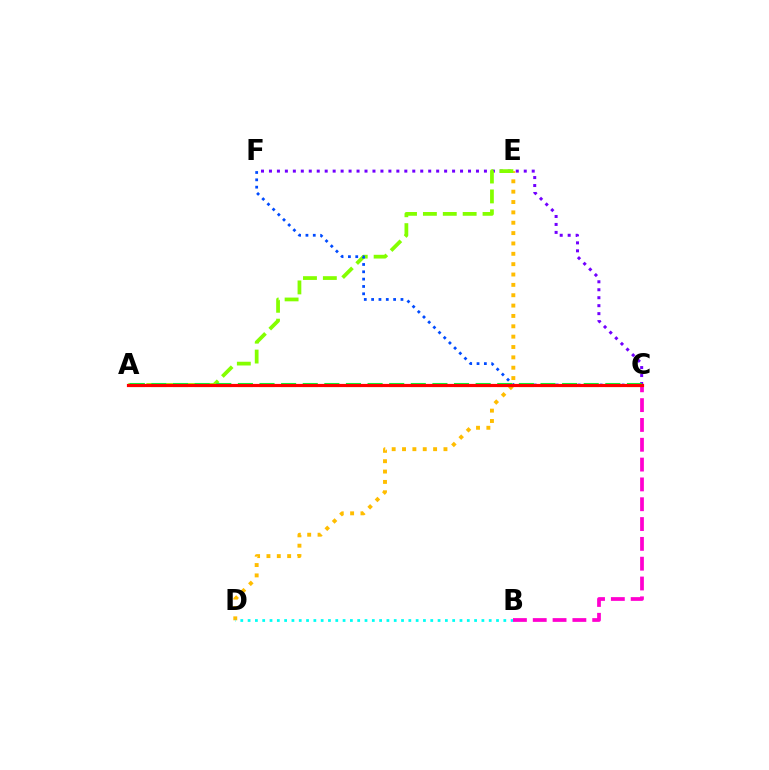{('D', 'E'): [{'color': '#ffbd00', 'line_style': 'dotted', 'thickness': 2.81}], ('B', 'D'): [{'color': '#00fff6', 'line_style': 'dotted', 'thickness': 1.99}], ('C', 'F'): [{'color': '#7200ff', 'line_style': 'dotted', 'thickness': 2.16}, {'color': '#004bff', 'line_style': 'dotted', 'thickness': 1.99}], ('A', 'E'): [{'color': '#84ff00', 'line_style': 'dashed', 'thickness': 2.7}], ('B', 'C'): [{'color': '#ff00cf', 'line_style': 'dashed', 'thickness': 2.69}], ('A', 'C'): [{'color': '#00ff39', 'line_style': 'dashed', 'thickness': 2.94}, {'color': '#ff0000', 'line_style': 'solid', 'thickness': 2.3}]}